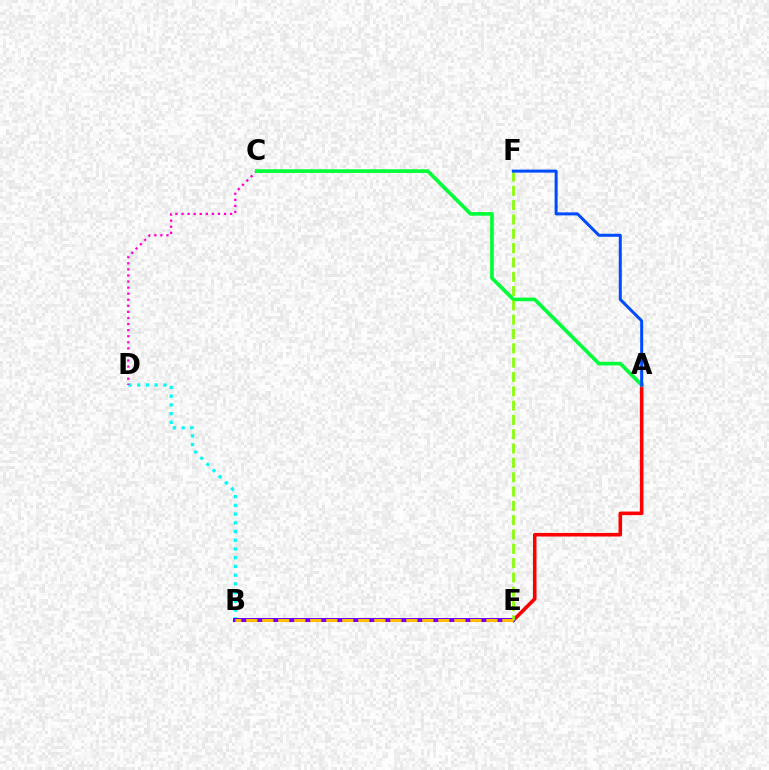{('B', 'D'): [{'color': '#00fff6', 'line_style': 'dotted', 'thickness': 2.37}], ('C', 'D'): [{'color': '#ff00cf', 'line_style': 'dotted', 'thickness': 1.65}], ('A', 'E'): [{'color': '#ff0000', 'line_style': 'solid', 'thickness': 2.57}], ('A', 'C'): [{'color': '#00ff39', 'line_style': 'solid', 'thickness': 2.63}], ('B', 'E'): [{'color': '#7200ff', 'line_style': 'solid', 'thickness': 2.88}, {'color': '#ffbd00', 'line_style': 'dashed', 'thickness': 2.17}], ('E', 'F'): [{'color': '#84ff00', 'line_style': 'dashed', 'thickness': 1.95}], ('A', 'F'): [{'color': '#004bff', 'line_style': 'solid', 'thickness': 2.16}]}